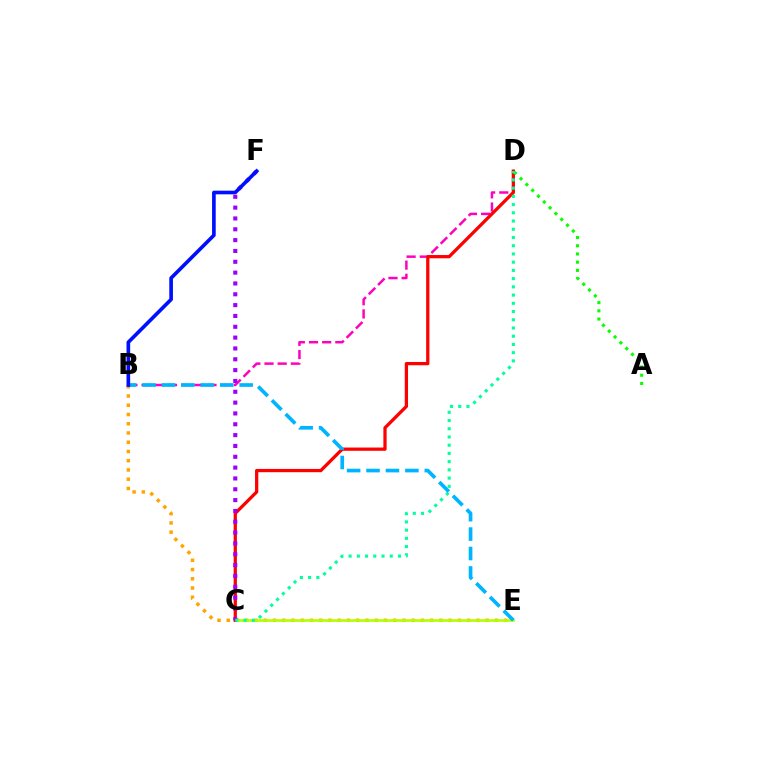{('B', 'D'): [{'color': '#ff00bd', 'line_style': 'dashed', 'thickness': 1.79}], ('B', 'E'): [{'color': '#ffa500', 'line_style': 'dotted', 'thickness': 2.51}, {'color': '#00b5ff', 'line_style': 'dashed', 'thickness': 2.64}], ('C', 'E'): [{'color': '#b3ff00', 'line_style': 'solid', 'thickness': 1.91}], ('C', 'D'): [{'color': '#ff0000', 'line_style': 'solid', 'thickness': 2.35}, {'color': '#00ff9d', 'line_style': 'dotted', 'thickness': 2.24}], ('A', 'D'): [{'color': '#08ff00', 'line_style': 'dotted', 'thickness': 2.23}], ('C', 'F'): [{'color': '#9b00ff', 'line_style': 'dotted', 'thickness': 2.94}], ('B', 'F'): [{'color': '#0010ff', 'line_style': 'solid', 'thickness': 2.63}]}